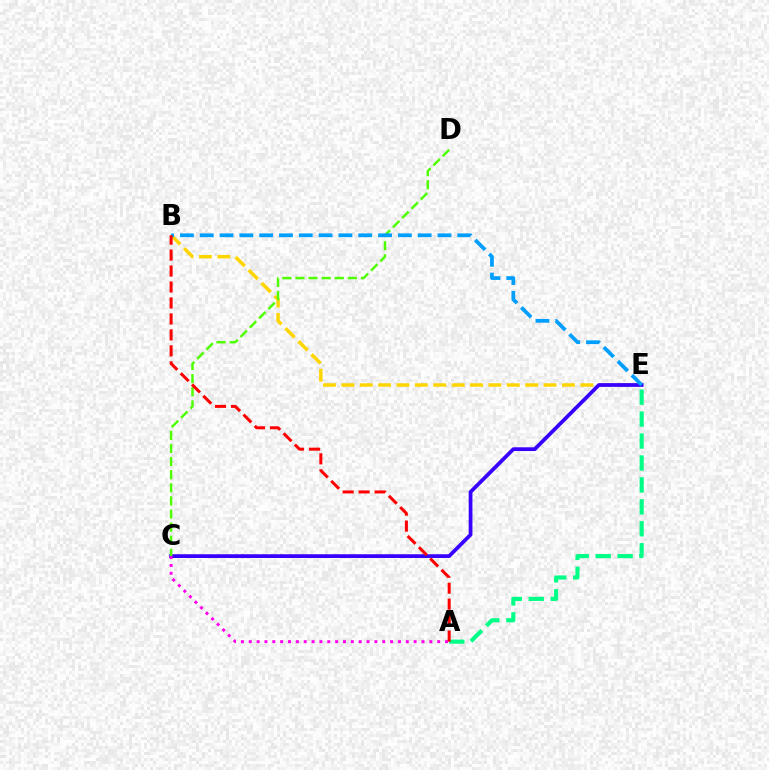{('B', 'E'): [{'color': '#ffd500', 'line_style': 'dashed', 'thickness': 2.5}, {'color': '#009eff', 'line_style': 'dashed', 'thickness': 2.69}], ('A', 'E'): [{'color': '#00ff86', 'line_style': 'dashed', 'thickness': 2.98}], ('C', 'E'): [{'color': '#3700ff', 'line_style': 'solid', 'thickness': 2.7}], ('C', 'D'): [{'color': '#4fff00', 'line_style': 'dashed', 'thickness': 1.78}], ('A', 'C'): [{'color': '#ff00ed', 'line_style': 'dotted', 'thickness': 2.13}], ('A', 'B'): [{'color': '#ff0000', 'line_style': 'dashed', 'thickness': 2.17}]}